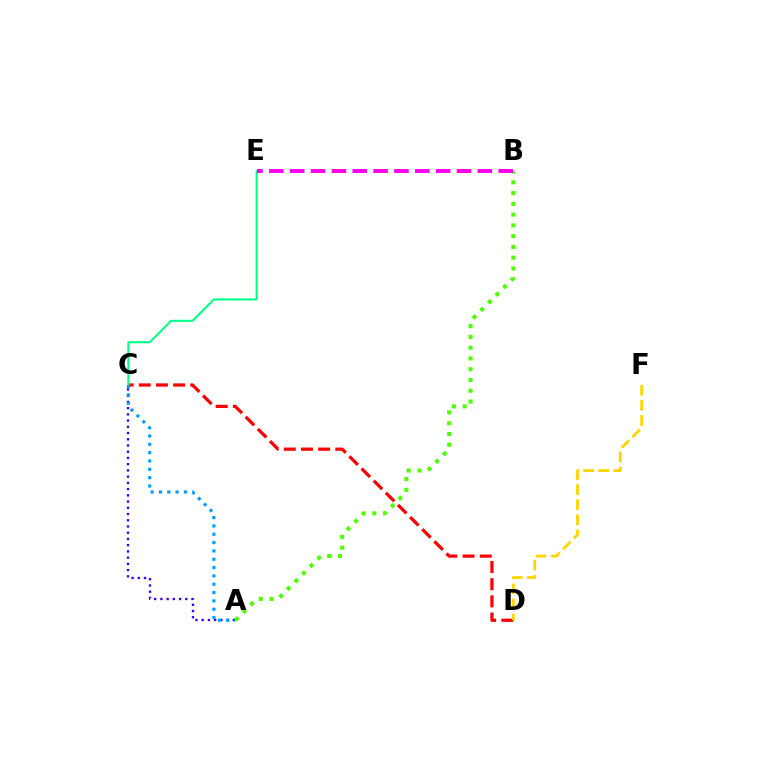{('A', 'C'): [{'color': '#3700ff', 'line_style': 'dotted', 'thickness': 1.69}, {'color': '#009eff', 'line_style': 'dotted', 'thickness': 2.26}], ('C', 'D'): [{'color': '#ff0000', 'line_style': 'dashed', 'thickness': 2.33}], ('A', 'B'): [{'color': '#4fff00', 'line_style': 'dotted', 'thickness': 2.93}], ('D', 'F'): [{'color': '#ffd500', 'line_style': 'dashed', 'thickness': 2.05}], ('C', 'E'): [{'color': '#00ff86', 'line_style': 'solid', 'thickness': 1.5}], ('B', 'E'): [{'color': '#ff00ed', 'line_style': 'dashed', 'thickness': 2.83}]}